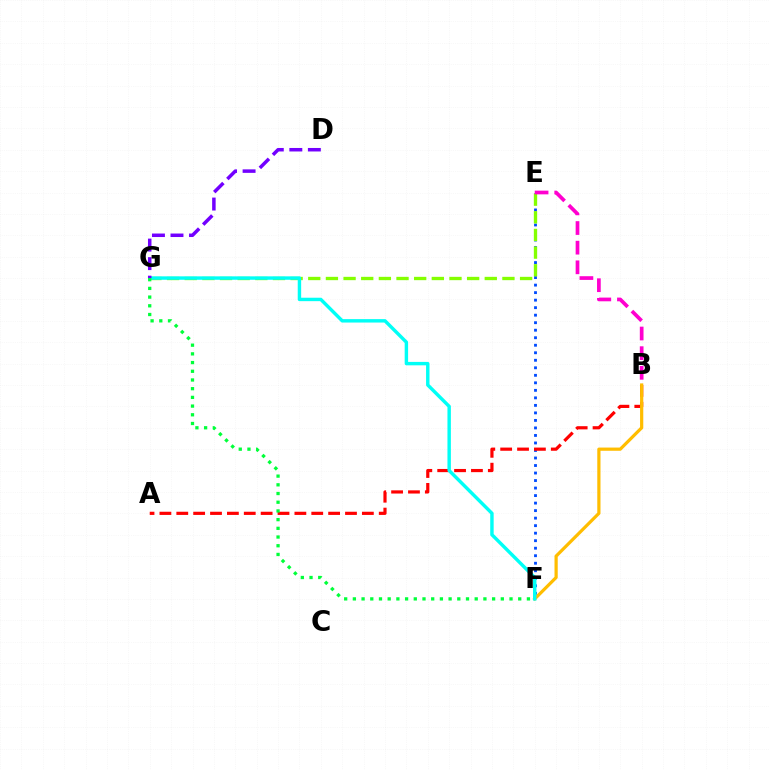{('E', 'F'): [{'color': '#004bff', 'line_style': 'dotted', 'thickness': 2.04}], ('A', 'B'): [{'color': '#ff0000', 'line_style': 'dashed', 'thickness': 2.29}], ('E', 'G'): [{'color': '#84ff00', 'line_style': 'dashed', 'thickness': 2.4}], ('B', 'E'): [{'color': '#ff00cf', 'line_style': 'dashed', 'thickness': 2.67}], ('B', 'F'): [{'color': '#ffbd00', 'line_style': 'solid', 'thickness': 2.31}], ('F', 'G'): [{'color': '#00fff6', 'line_style': 'solid', 'thickness': 2.47}, {'color': '#00ff39', 'line_style': 'dotted', 'thickness': 2.36}], ('D', 'G'): [{'color': '#7200ff', 'line_style': 'dashed', 'thickness': 2.52}]}